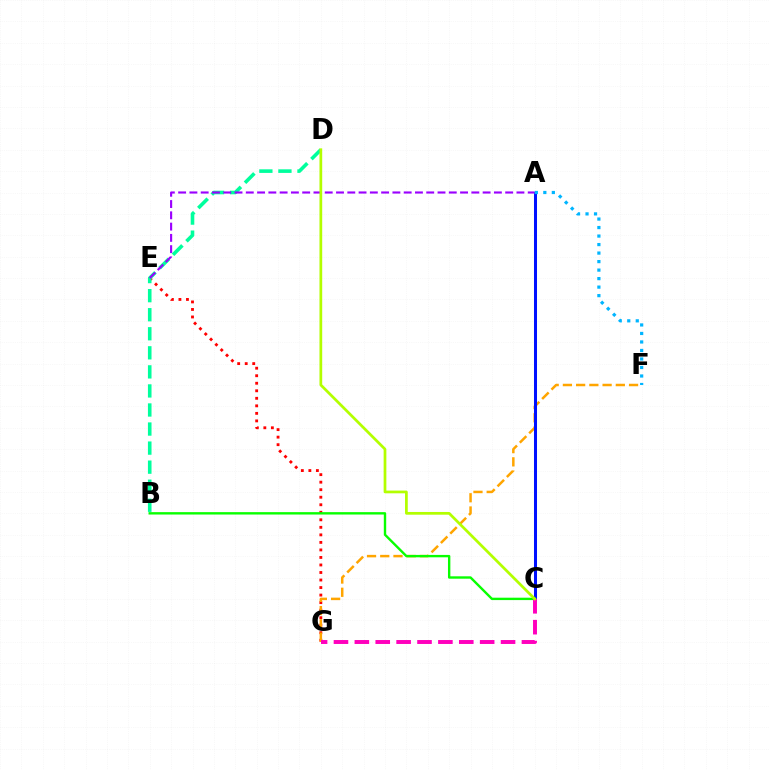{('E', 'G'): [{'color': '#ff0000', 'line_style': 'dotted', 'thickness': 2.05}], ('B', 'D'): [{'color': '#00ff9d', 'line_style': 'dashed', 'thickness': 2.59}], ('F', 'G'): [{'color': '#ffa500', 'line_style': 'dashed', 'thickness': 1.8}], ('A', 'C'): [{'color': '#0010ff', 'line_style': 'solid', 'thickness': 2.18}], ('B', 'C'): [{'color': '#08ff00', 'line_style': 'solid', 'thickness': 1.72}], ('C', 'G'): [{'color': '#ff00bd', 'line_style': 'dashed', 'thickness': 2.84}], ('A', 'E'): [{'color': '#9b00ff', 'line_style': 'dashed', 'thickness': 1.53}], ('C', 'D'): [{'color': '#b3ff00', 'line_style': 'solid', 'thickness': 1.97}], ('A', 'F'): [{'color': '#00b5ff', 'line_style': 'dotted', 'thickness': 2.31}]}